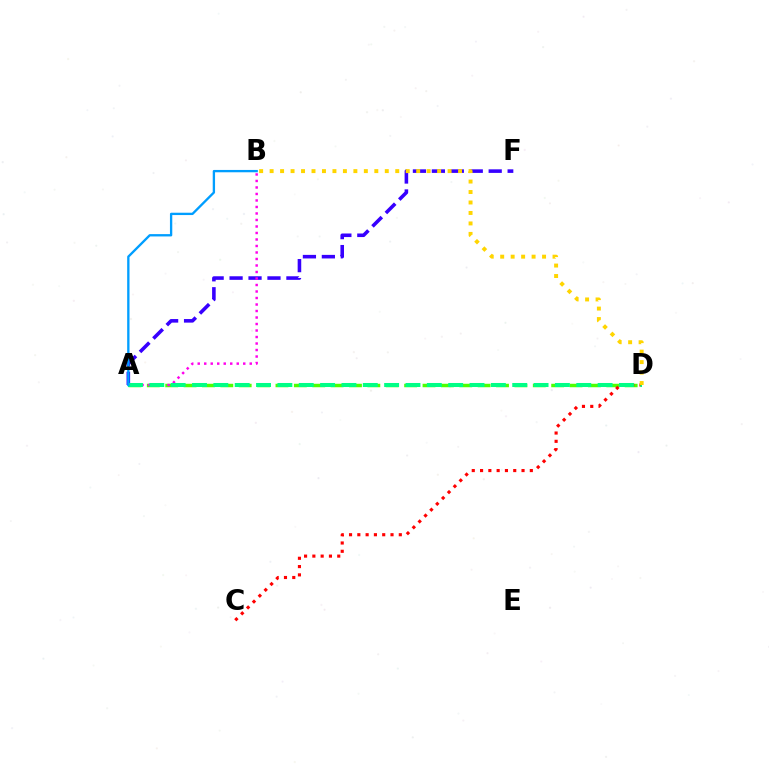{('A', 'D'): [{'color': '#4fff00', 'line_style': 'dashed', 'thickness': 2.5}, {'color': '#00ff86', 'line_style': 'dashed', 'thickness': 2.9}], ('C', 'D'): [{'color': '#ff0000', 'line_style': 'dotted', 'thickness': 2.25}], ('A', 'F'): [{'color': '#3700ff', 'line_style': 'dashed', 'thickness': 2.57}], ('A', 'B'): [{'color': '#ff00ed', 'line_style': 'dotted', 'thickness': 1.77}, {'color': '#009eff', 'line_style': 'solid', 'thickness': 1.68}], ('B', 'D'): [{'color': '#ffd500', 'line_style': 'dotted', 'thickness': 2.84}]}